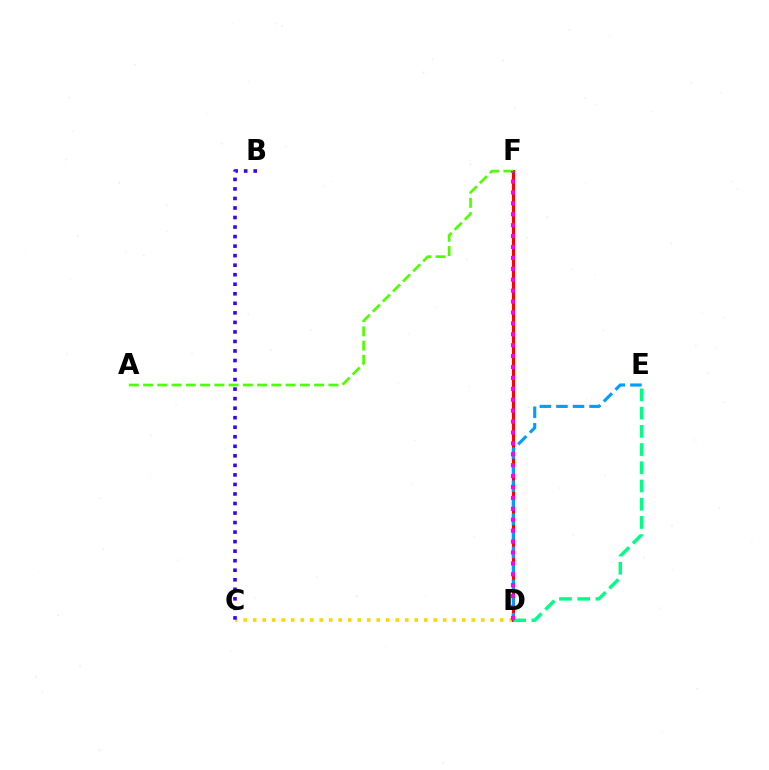{('C', 'D'): [{'color': '#ffd500', 'line_style': 'dotted', 'thickness': 2.58}], ('D', 'F'): [{'color': '#ff0000', 'line_style': 'solid', 'thickness': 2.23}, {'color': '#ff00ed', 'line_style': 'dotted', 'thickness': 2.96}], ('D', 'E'): [{'color': '#00ff86', 'line_style': 'dashed', 'thickness': 2.48}, {'color': '#009eff', 'line_style': 'dashed', 'thickness': 2.25}], ('A', 'F'): [{'color': '#4fff00', 'line_style': 'dashed', 'thickness': 1.94}], ('B', 'C'): [{'color': '#3700ff', 'line_style': 'dotted', 'thickness': 2.59}]}